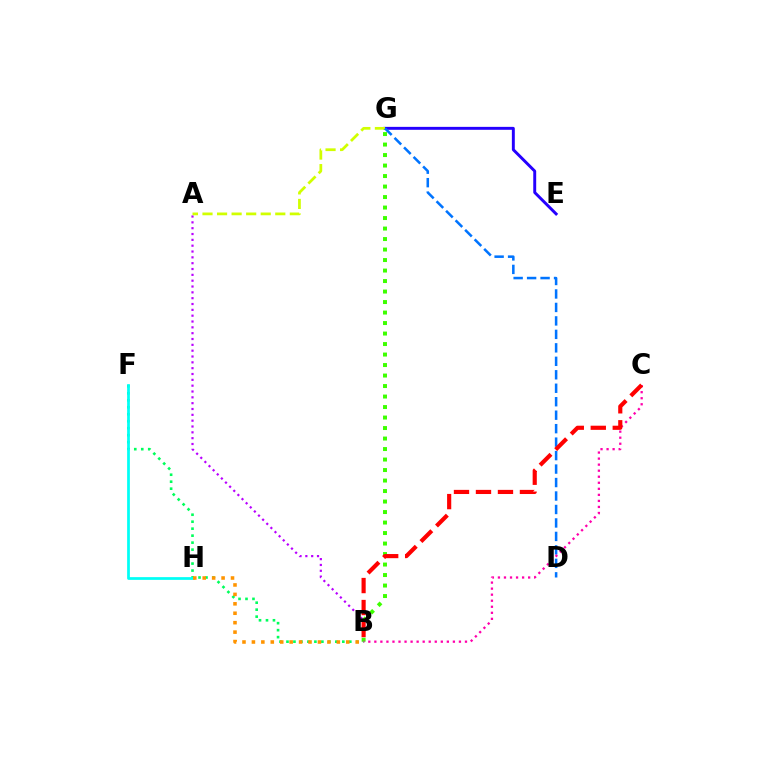{('A', 'B'): [{'color': '#b900ff', 'line_style': 'dotted', 'thickness': 1.58}], ('E', 'G'): [{'color': '#2500ff', 'line_style': 'solid', 'thickness': 2.11}], ('B', 'F'): [{'color': '#00ff5c', 'line_style': 'dotted', 'thickness': 1.9}], ('F', 'H'): [{'color': '#00fff6', 'line_style': 'solid', 'thickness': 1.98}], ('A', 'G'): [{'color': '#d1ff00', 'line_style': 'dashed', 'thickness': 1.98}], ('B', 'G'): [{'color': '#3dff00', 'line_style': 'dotted', 'thickness': 2.85}], ('B', 'H'): [{'color': '#ff9400', 'line_style': 'dotted', 'thickness': 2.56}], ('D', 'G'): [{'color': '#0074ff', 'line_style': 'dashed', 'thickness': 1.83}], ('B', 'C'): [{'color': '#ff00ac', 'line_style': 'dotted', 'thickness': 1.64}, {'color': '#ff0000', 'line_style': 'dashed', 'thickness': 2.99}]}